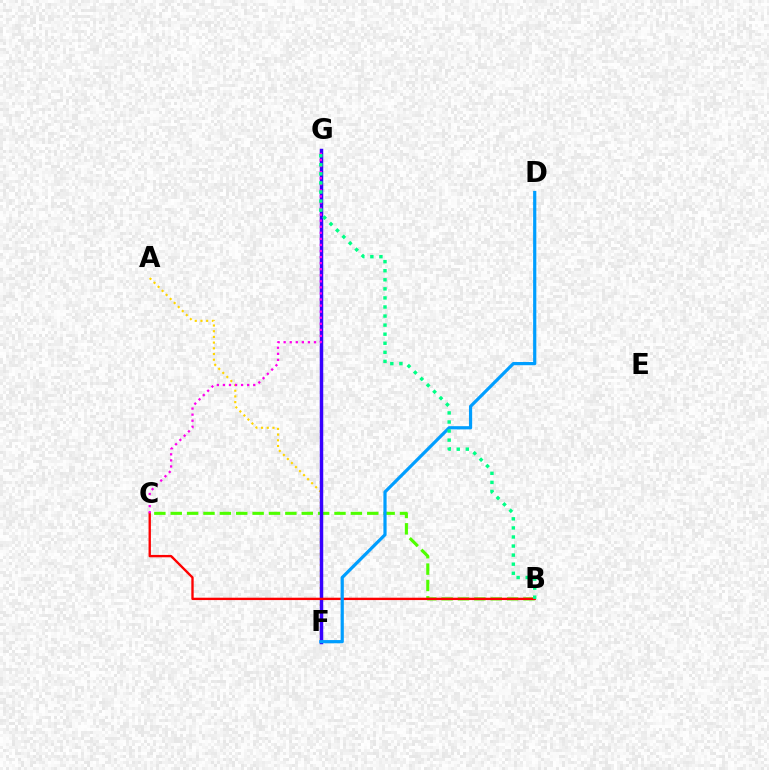{('A', 'F'): [{'color': '#ffd500', 'line_style': 'dotted', 'thickness': 1.55}], ('B', 'C'): [{'color': '#4fff00', 'line_style': 'dashed', 'thickness': 2.22}, {'color': '#ff0000', 'line_style': 'solid', 'thickness': 1.69}], ('F', 'G'): [{'color': '#3700ff', 'line_style': 'solid', 'thickness': 2.5}], ('D', 'F'): [{'color': '#009eff', 'line_style': 'solid', 'thickness': 2.3}], ('C', 'G'): [{'color': '#ff00ed', 'line_style': 'dotted', 'thickness': 1.65}], ('B', 'G'): [{'color': '#00ff86', 'line_style': 'dotted', 'thickness': 2.46}]}